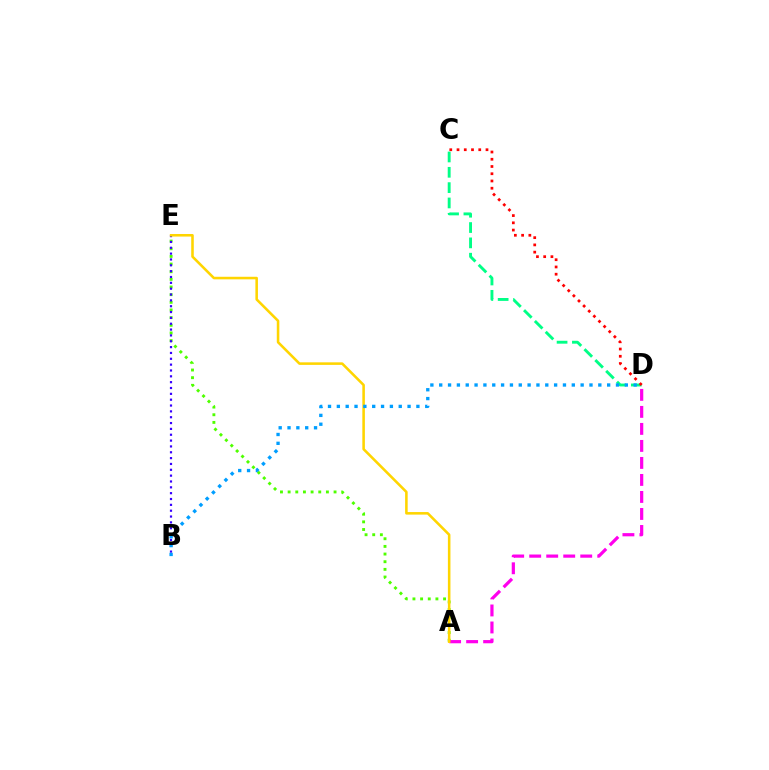{('A', 'E'): [{'color': '#4fff00', 'line_style': 'dotted', 'thickness': 2.08}, {'color': '#ffd500', 'line_style': 'solid', 'thickness': 1.84}], ('A', 'D'): [{'color': '#ff00ed', 'line_style': 'dashed', 'thickness': 2.31}], ('B', 'E'): [{'color': '#3700ff', 'line_style': 'dotted', 'thickness': 1.59}], ('C', 'D'): [{'color': '#00ff86', 'line_style': 'dashed', 'thickness': 2.08}, {'color': '#ff0000', 'line_style': 'dotted', 'thickness': 1.97}], ('B', 'D'): [{'color': '#009eff', 'line_style': 'dotted', 'thickness': 2.4}]}